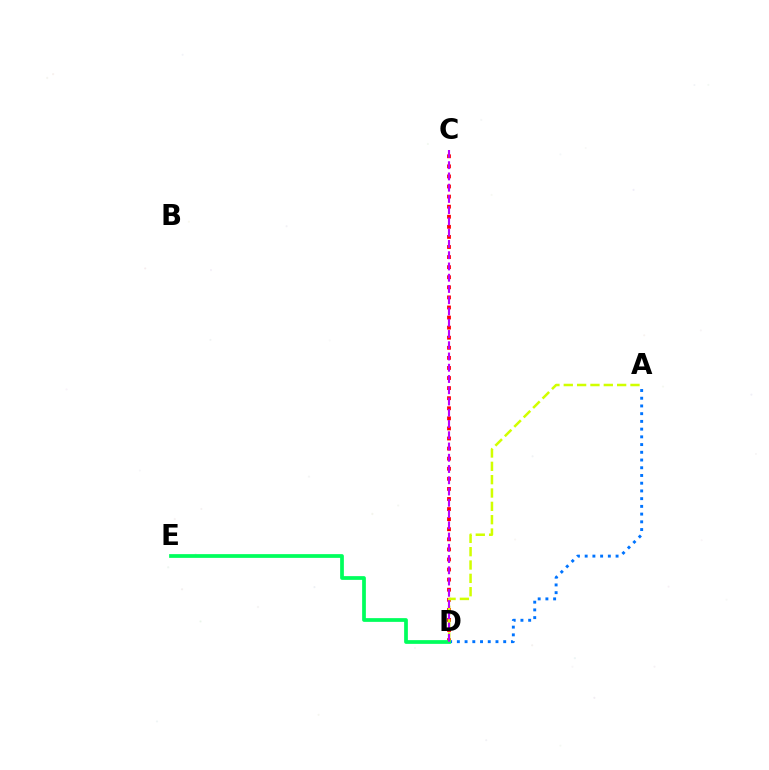{('A', 'D'): [{'color': '#0074ff', 'line_style': 'dotted', 'thickness': 2.1}, {'color': '#d1ff00', 'line_style': 'dashed', 'thickness': 1.81}], ('C', 'D'): [{'color': '#ff0000', 'line_style': 'dotted', 'thickness': 2.74}, {'color': '#b900ff', 'line_style': 'dashed', 'thickness': 1.53}], ('D', 'E'): [{'color': '#00ff5c', 'line_style': 'solid', 'thickness': 2.69}]}